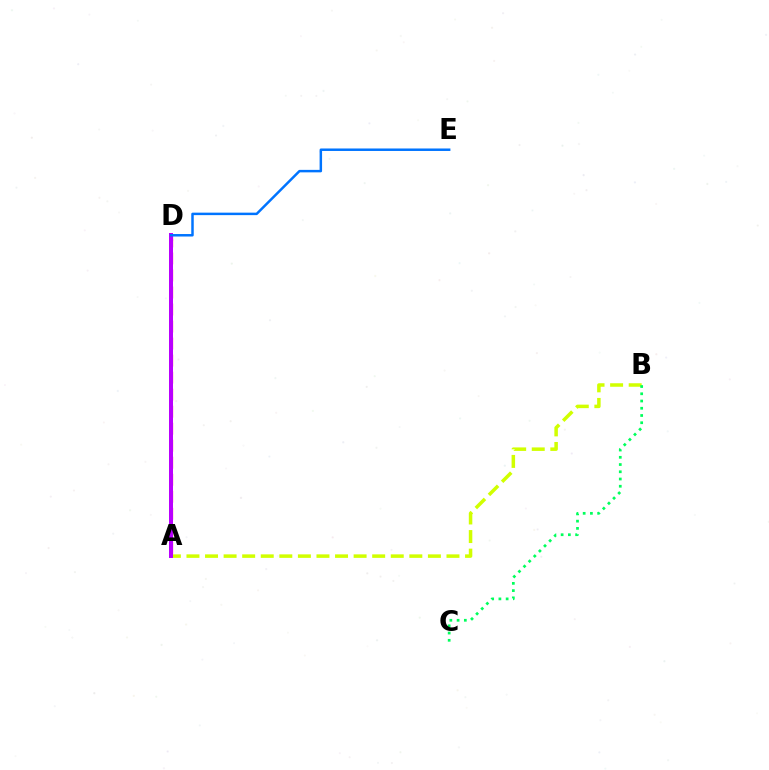{('A', 'B'): [{'color': '#d1ff00', 'line_style': 'dashed', 'thickness': 2.52}], ('A', 'D'): [{'color': '#ff0000', 'line_style': 'dashed', 'thickness': 2.31}, {'color': '#b900ff', 'line_style': 'solid', 'thickness': 2.88}], ('B', 'C'): [{'color': '#00ff5c', 'line_style': 'dotted', 'thickness': 1.97}], ('D', 'E'): [{'color': '#0074ff', 'line_style': 'solid', 'thickness': 1.79}]}